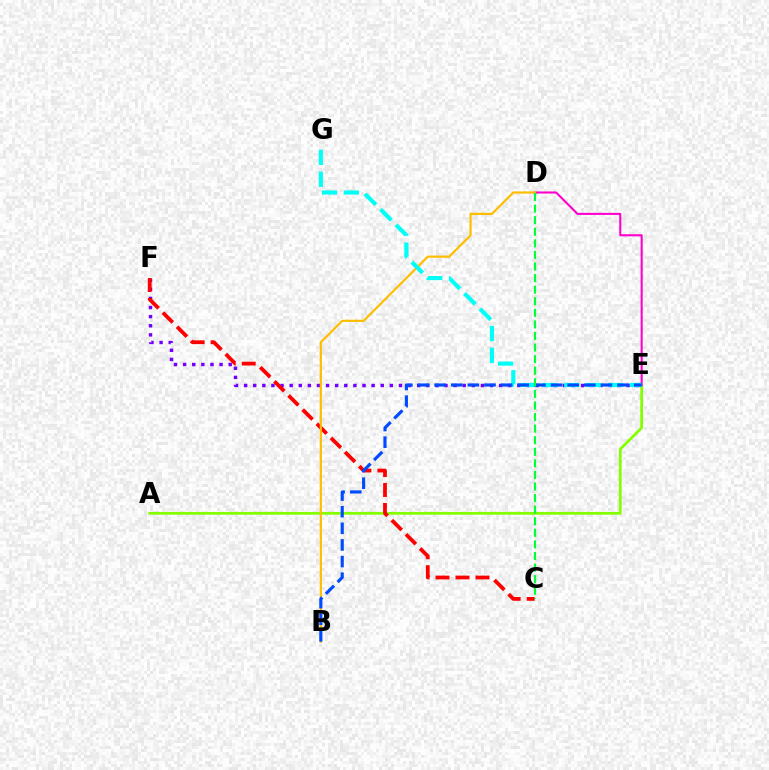{('A', 'E'): [{'color': '#84ff00', 'line_style': 'solid', 'thickness': 1.98}], ('D', 'E'): [{'color': '#ff00cf', 'line_style': 'solid', 'thickness': 1.5}], ('E', 'F'): [{'color': '#7200ff', 'line_style': 'dotted', 'thickness': 2.47}], ('C', 'F'): [{'color': '#ff0000', 'line_style': 'dashed', 'thickness': 2.72}], ('B', 'D'): [{'color': '#ffbd00', 'line_style': 'solid', 'thickness': 1.58}], ('E', 'G'): [{'color': '#00fff6', 'line_style': 'dashed', 'thickness': 2.97}], ('B', 'E'): [{'color': '#004bff', 'line_style': 'dashed', 'thickness': 2.26}], ('C', 'D'): [{'color': '#00ff39', 'line_style': 'dashed', 'thickness': 1.57}]}